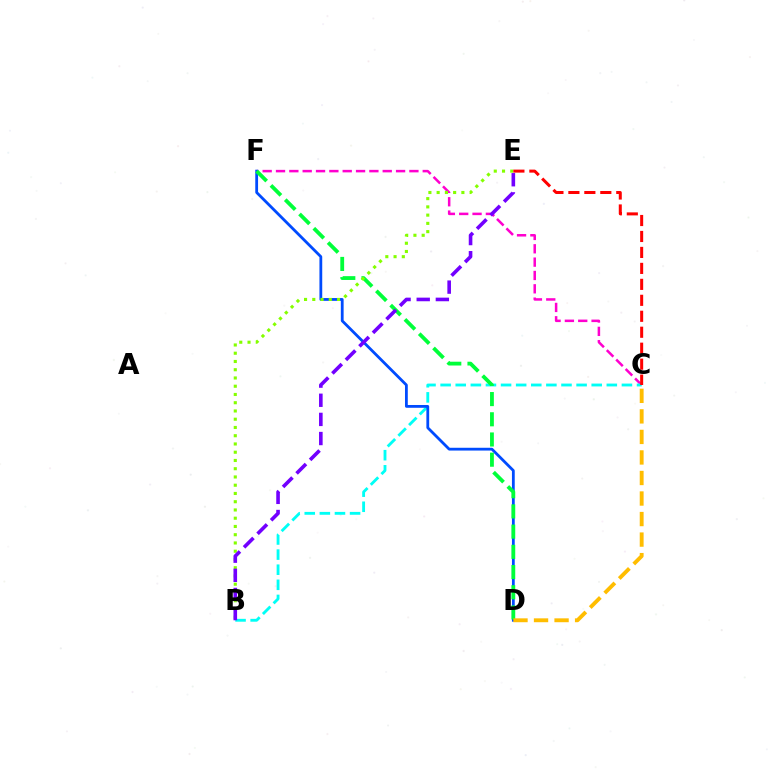{('C', 'F'): [{'color': '#ff00cf', 'line_style': 'dashed', 'thickness': 1.81}], ('B', 'C'): [{'color': '#00fff6', 'line_style': 'dashed', 'thickness': 2.05}], ('D', 'F'): [{'color': '#004bff', 'line_style': 'solid', 'thickness': 2.01}, {'color': '#00ff39', 'line_style': 'dashed', 'thickness': 2.74}], ('B', 'E'): [{'color': '#84ff00', 'line_style': 'dotted', 'thickness': 2.24}, {'color': '#7200ff', 'line_style': 'dashed', 'thickness': 2.6}], ('C', 'E'): [{'color': '#ff0000', 'line_style': 'dashed', 'thickness': 2.17}], ('C', 'D'): [{'color': '#ffbd00', 'line_style': 'dashed', 'thickness': 2.79}]}